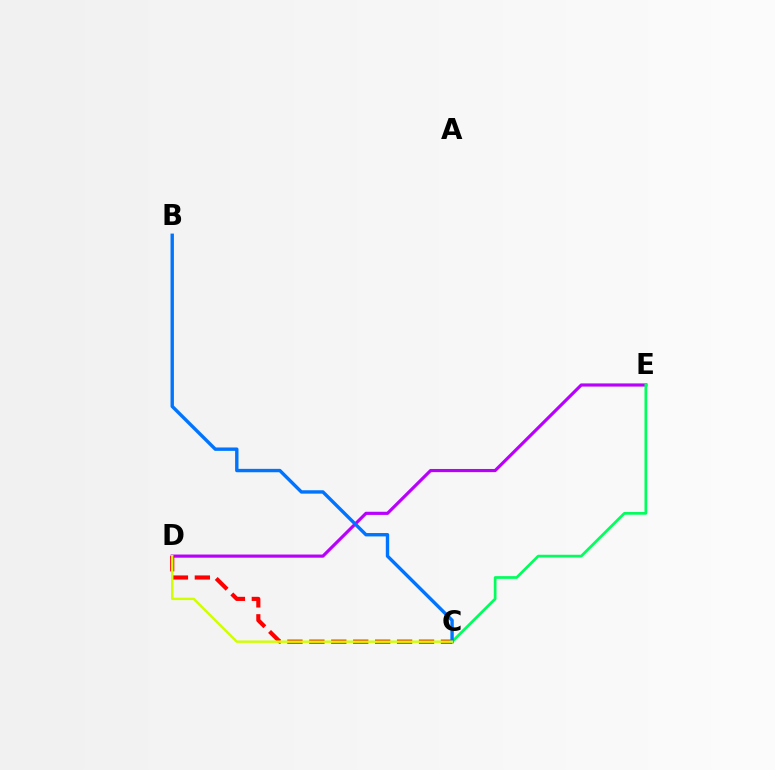{('D', 'E'): [{'color': '#b900ff', 'line_style': 'solid', 'thickness': 2.28}], ('C', 'D'): [{'color': '#ff0000', 'line_style': 'dashed', 'thickness': 2.98}, {'color': '#d1ff00', 'line_style': 'solid', 'thickness': 1.73}], ('C', 'E'): [{'color': '#00ff5c', 'line_style': 'solid', 'thickness': 1.96}], ('B', 'C'): [{'color': '#0074ff', 'line_style': 'solid', 'thickness': 2.44}]}